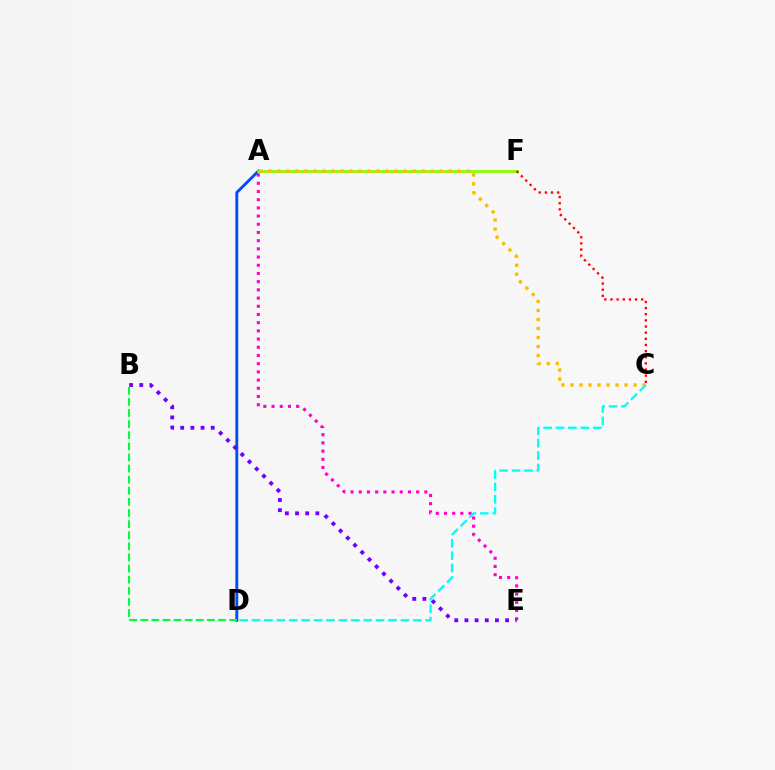{('A', 'E'): [{'color': '#ff00cf', 'line_style': 'dotted', 'thickness': 2.23}], ('A', 'D'): [{'color': '#004bff', 'line_style': 'solid', 'thickness': 2.08}], ('A', 'F'): [{'color': '#84ff00', 'line_style': 'solid', 'thickness': 1.95}], ('A', 'C'): [{'color': '#ffbd00', 'line_style': 'dotted', 'thickness': 2.45}], ('B', 'E'): [{'color': '#7200ff', 'line_style': 'dotted', 'thickness': 2.76}], ('C', 'D'): [{'color': '#00fff6', 'line_style': 'dashed', 'thickness': 1.69}], ('C', 'F'): [{'color': '#ff0000', 'line_style': 'dotted', 'thickness': 1.67}], ('B', 'D'): [{'color': '#00ff39', 'line_style': 'dashed', 'thickness': 1.51}]}